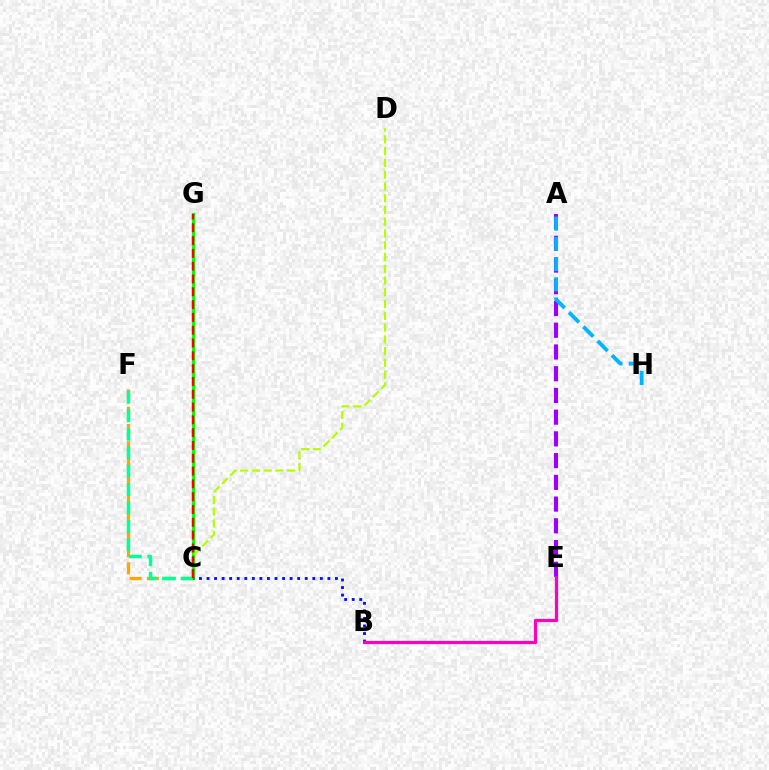{('C', 'F'): [{'color': '#ffa500', 'line_style': 'dashed', 'thickness': 2.35}, {'color': '#00ff9d', 'line_style': 'dashed', 'thickness': 2.51}], ('A', 'E'): [{'color': '#9b00ff', 'line_style': 'dashed', 'thickness': 2.95}], ('C', 'G'): [{'color': '#08ff00', 'line_style': 'solid', 'thickness': 2.27}, {'color': '#ff0000', 'line_style': 'dashed', 'thickness': 1.74}], ('B', 'C'): [{'color': '#0010ff', 'line_style': 'dotted', 'thickness': 2.05}], ('C', 'D'): [{'color': '#b3ff00', 'line_style': 'dashed', 'thickness': 1.6}], ('B', 'E'): [{'color': '#ff00bd', 'line_style': 'solid', 'thickness': 2.32}], ('A', 'H'): [{'color': '#00b5ff', 'line_style': 'dashed', 'thickness': 2.75}]}